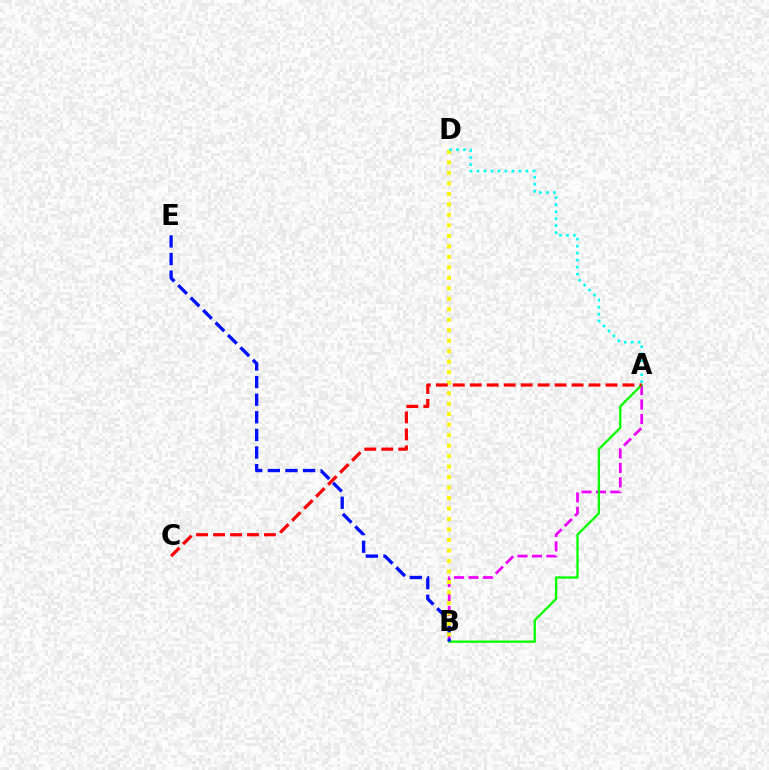{('A', 'B'): [{'color': '#ee00ff', 'line_style': 'dashed', 'thickness': 1.96}, {'color': '#08ff00', 'line_style': 'solid', 'thickness': 1.66}], ('B', 'E'): [{'color': '#0010ff', 'line_style': 'dashed', 'thickness': 2.39}], ('B', 'D'): [{'color': '#fcf500', 'line_style': 'dotted', 'thickness': 2.85}], ('A', 'D'): [{'color': '#00fff6', 'line_style': 'dotted', 'thickness': 1.9}], ('A', 'C'): [{'color': '#ff0000', 'line_style': 'dashed', 'thickness': 2.3}]}